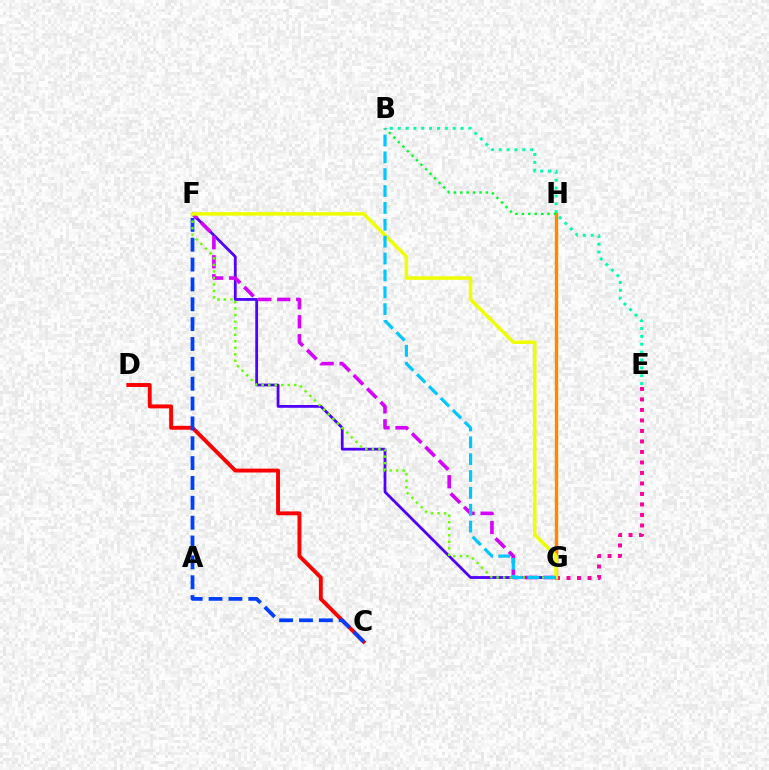{('C', 'D'): [{'color': '#ff0000', 'line_style': 'solid', 'thickness': 2.8}], ('E', 'G'): [{'color': '#ff00a0', 'line_style': 'dotted', 'thickness': 2.85}], ('C', 'F'): [{'color': '#003fff', 'line_style': 'dashed', 'thickness': 2.7}], ('F', 'G'): [{'color': '#4f00ff', 'line_style': 'solid', 'thickness': 2.0}, {'color': '#d600ff', 'line_style': 'dashed', 'thickness': 2.58}, {'color': '#66ff00', 'line_style': 'dotted', 'thickness': 1.77}, {'color': '#eeff00', 'line_style': 'solid', 'thickness': 2.52}], ('G', 'H'): [{'color': '#ff8800', 'line_style': 'solid', 'thickness': 2.46}], ('B', 'E'): [{'color': '#00ffaf', 'line_style': 'dotted', 'thickness': 2.13}], ('B', 'G'): [{'color': '#00c7ff', 'line_style': 'dashed', 'thickness': 2.29}], ('B', 'H'): [{'color': '#00ff27', 'line_style': 'dotted', 'thickness': 1.74}]}